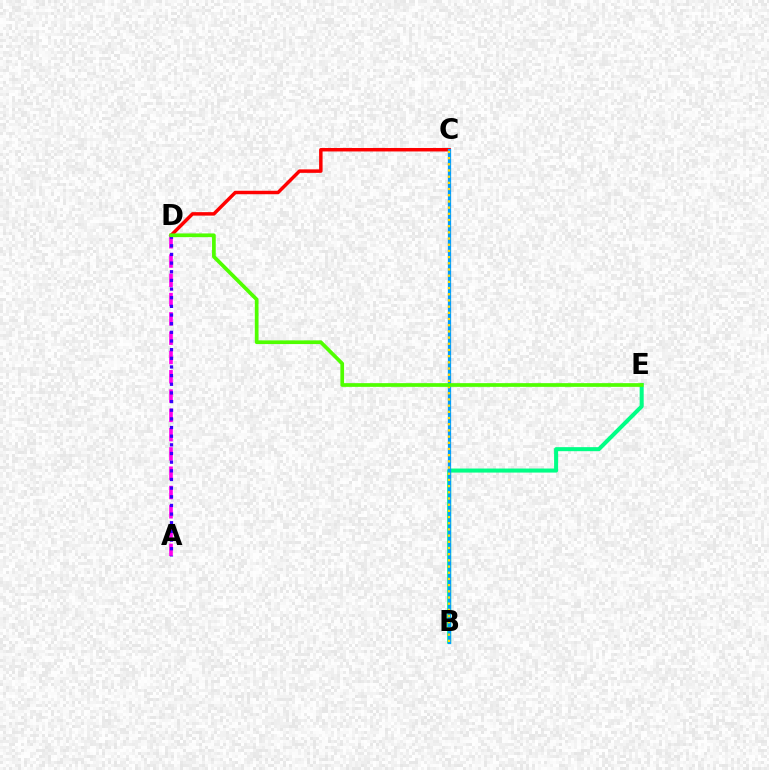{('C', 'D'): [{'color': '#ff0000', 'line_style': 'solid', 'thickness': 2.5}], ('A', 'D'): [{'color': '#ff00ed', 'line_style': 'dashed', 'thickness': 2.62}, {'color': '#3700ff', 'line_style': 'dotted', 'thickness': 2.35}], ('B', 'E'): [{'color': '#00ff86', 'line_style': 'solid', 'thickness': 2.91}], ('B', 'C'): [{'color': '#009eff', 'line_style': 'solid', 'thickness': 2.35}, {'color': '#ffd500', 'line_style': 'dotted', 'thickness': 1.68}], ('D', 'E'): [{'color': '#4fff00', 'line_style': 'solid', 'thickness': 2.67}]}